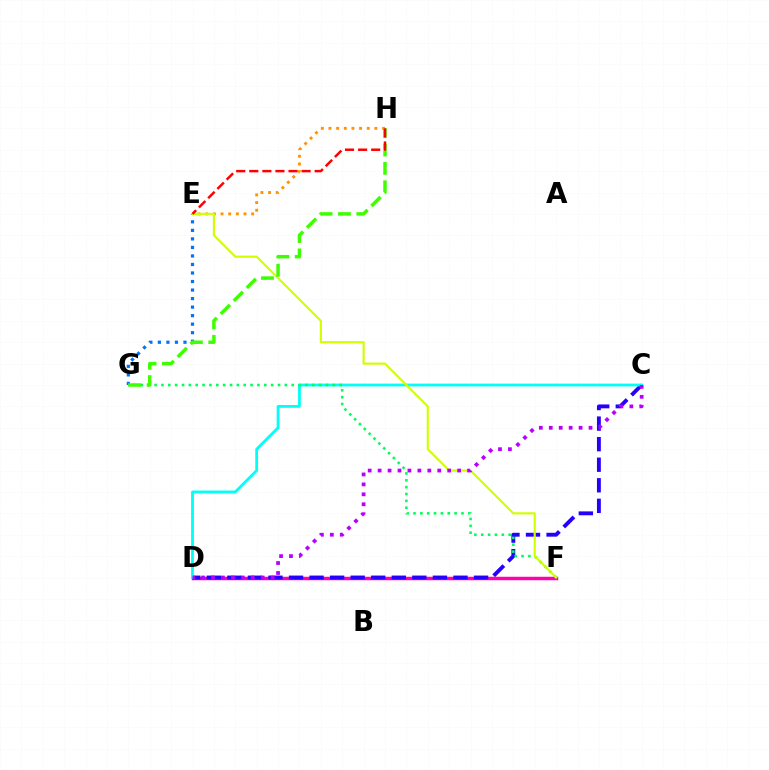{('D', 'F'): [{'color': '#ff00ac', 'line_style': 'solid', 'thickness': 2.49}], ('E', 'G'): [{'color': '#0074ff', 'line_style': 'dotted', 'thickness': 2.32}], ('C', 'D'): [{'color': '#2500ff', 'line_style': 'dashed', 'thickness': 2.79}, {'color': '#00fff6', 'line_style': 'solid', 'thickness': 2.02}, {'color': '#b900ff', 'line_style': 'dotted', 'thickness': 2.7}], ('E', 'H'): [{'color': '#ff9400', 'line_style': 'dotted', 'thickness': 2.08}, {'color': '#ff0000', 'line_style': 'dashed', 'thickness': 1.78}], ('F', 'G'): [{'color': '#00ff5c', 'line_style': 'dotted', 'thickness': 1.86}], ('E', 'F'): [{'color': '#d1ff00', 'line_style': 'solid', 'thickness': 1.54}], ('G', 'H'): [{'color': '#3dff00', 'line_style': 'dashed', 'thickness': 2.5}]}